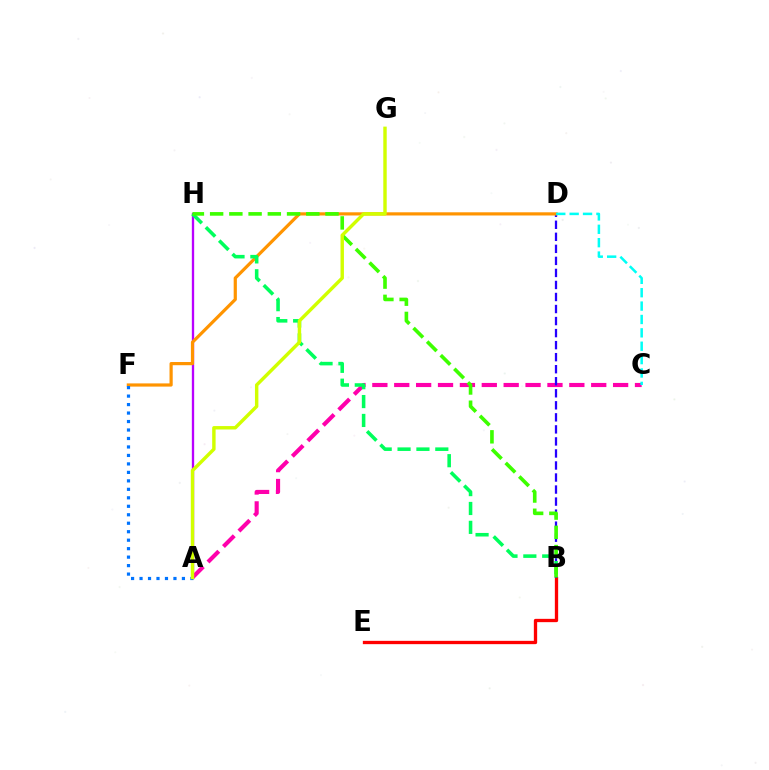{('B', 'E'): [{'color': '#ff0000', 'line_style': 'solid', 'thickness': 2.39}], ('A', 'H'): [{'color': '#b900ff', 'line_style': 'solid', 'thickness': 1.68}], ('A', 'C'): [{'color': '#ff00ac', 'line_style': 'dashed', 'thickness': 2.97}], ('B', 'D'): [{'color': '#2500ff', 'line_style': 'dashed', 'thickness': 1.63}], ('D', 'F'): [{'color': '#ff9400', 'line_style': 'solid', 'thickness': 2.3}], ('C', 'D'): [{'color': '#00fff6', 'line_style': 'dashed', 'thickness': 1.82}], ('A', 'F'): [{'color': '#0074ff', 'line_style': 'dotted', 'thickness': 2.3}], ('B', 'H'): [{'color': '#00ff5c', 'line_style': 'dashed', 'thickness': 2.56}, {'color': '#3dff00', 'line_style': 'dashed', 'thickness': 2.61}], ('A', 'G'): [{'color': '#d1ff00', 'line_style': 'solid', 'thickness': 2.47}]}